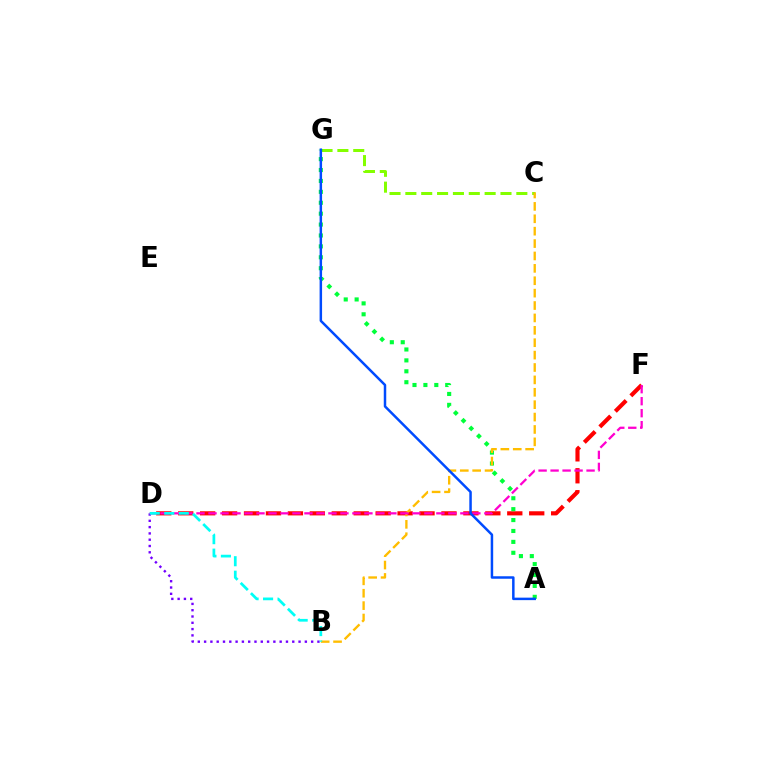{('C', 'G'): [{'color': '#84ff00', 'line_style': 'dashed', 'thickness': 2.15}], ('D', 'F'): [{'color': '#ff0000', 'line_style': 'dashed', 'thickness': 2.98}, {'color': '#ff00cf', 'line_style': 'dashed', 'thickness': 1.63}], ('A', 'G'): [{'color': '#00ff39', 'line_style': 'dotted', 'thickness': 2.96}, {'color': '#004bff', 'line_style': 'solid', 'thickness': 1.79}], ('B', 'D'): [{'color': '#7200ff', 'line_style': 'dotted', 'thickness': 1.71}, {'color': '#00fff6', 'line_style': 'dashed', 'thickness': 1.97}], ('B', 'C'): [{'color': '#ffbd00', 'line_style': 'dashed', 'thickness': 1.68}]}